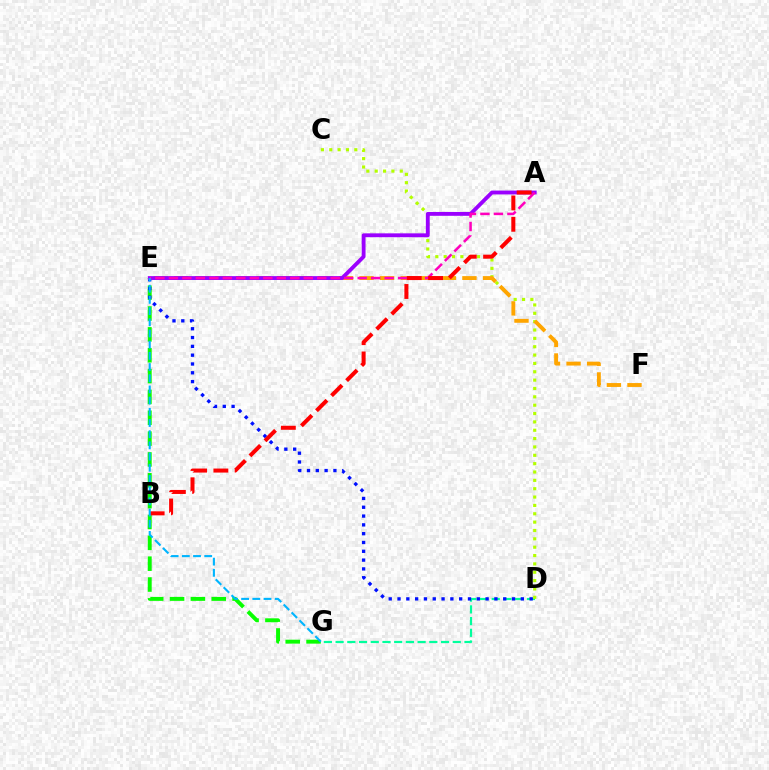{('D', 'G'): [{'color': '#00ff9d', 'line_style': 'dashed', 'thickness': 1.59}], ('C', 'D'): [{'color': '#b3ff00', 'line_style': 'dotted', 'thickness': 2.27}], ('E', 'F'): [{'color': '#ffa500', 'line_style': 'dashed', 'thickness': 2.8}], ('E', 'G'): [{'color': '#08ff00', 'line_style': 'dashed', 'thickness': 2.83}, {'color': '#00b5ff', 'line_style': 'dashed', 'thickness': 1.52}], ('D', 'E'): [{'color': '#0010ff', 'line_style': 'dotted', 'thickness': 2.39}], ('A', 'E'): [{'color': '#9b00ff', 'line_style': 'solid', 'thickness': 2.77}, {'color': '#ff00bd', 'line_style': 'dashed', 'thickness': 1.83}], ('A', 'B'): [{'color': '#ff0000', 'line_style': 'dashed', 'thickness': 2.89}]}